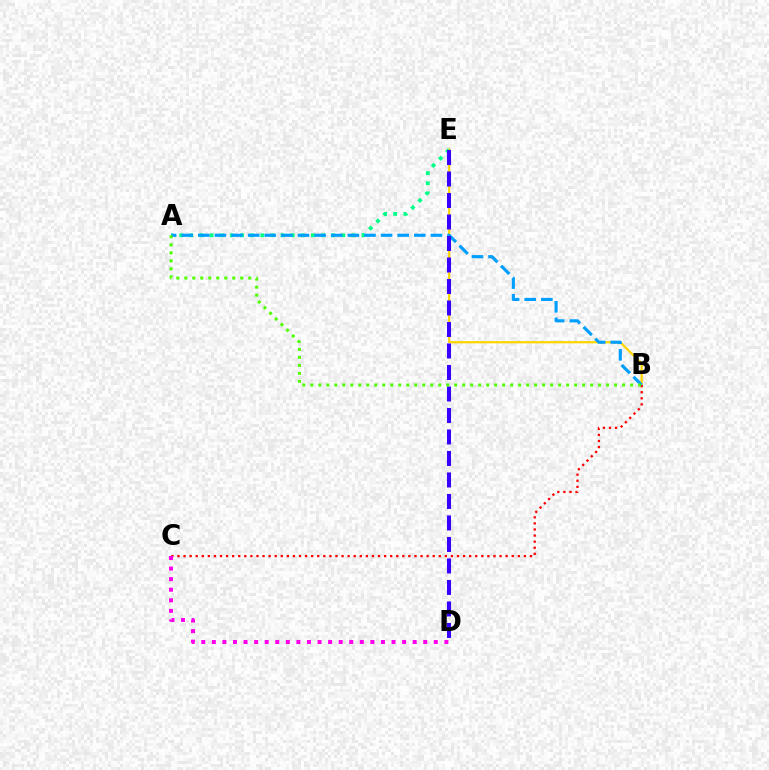{('B', 'E'): [{'color': '#ffd500', 'line_style': 'solid', 'thickness': 1.61}], ('B', 'C'): [{'color': '#ff0000', 'line_style': 'dotted', 'thickness': 1.65}], ('A', 'E'): [{'color': '#00ff86', 'line_style': 'dotted', 'thickness': 2.75}], ('C', 'D'): [{'color': '#ff00ed', 'line_style': 'dotted', 'thickness': 2.87}], ('A', 'B'): [{'color': '#009eff', 'line_style': 'dashed', 'thickness': 2.26}, {'color': '#4fff00', 'line_style': 'dotted', 'thickness': 2.17}], ('D', 'E'): [{'color': '#3700ff', 'line_style': 'dashed', 'thickness': 2.92}]}